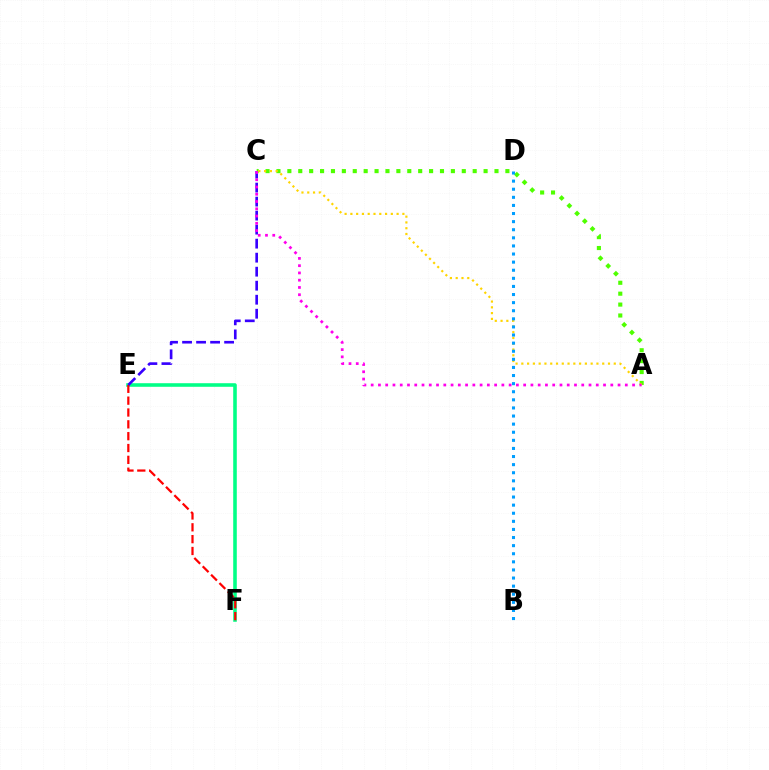{('E', 'F'): [{'color': '#00ff86', 'line_style': 'solid', 'thickness': 2.57}, {'color': '#ff0000', 'line_style': 'dashed', 'thickness': 1.61}], ('A', 'C'): [{'color': '#4fff00', 'line_style': 'dotted', 'thickness': 2.96}, {'color': '#ffd500', 'line_style': 'dotted', 'thickness': 1.57}, {'color': '#ff00ed', 'line_style': 'dotted', 'thickness': 1.97}], ('C', 'E'): [{'color': '#3700ff', 'line_style': 'dashed', 'thickness': 1.9}], ('B', 'D'): [{'color': '#009eff', 'line_style': 'dotted', 'thickness': 2.2}]}